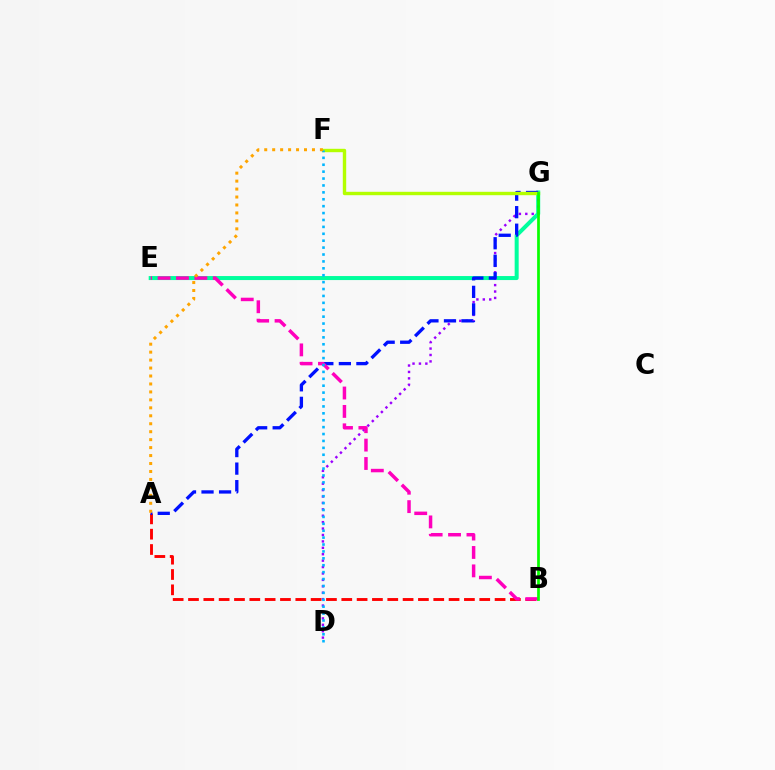{('E', 'G'): [{'color': '#00ff9d', 'line_style': 'solid', 'thickness': 2.89}], ('D', 'G'): [{'color': '#9b00ff', 'line_style': 'dotted', 'thickness': 1.74}], ('A', 'B'): [{'color': '#ff0000', 'line_style': 'dashed', 'thickness': 2.08}], ('A', 'G'): [{'color': '#0010ff', 'line_style': 'dashed', 'thickness': 2.38}], ('F', 'G'): [{'color': '#b3ff00', 'line_style': 'solid', 'thickness': 2.45}], ('B', 'E'): [{'color': '#ff00bd', 'line_style': 'dashed', 'thickness': 2.5}], ('D', 'F'): [{'color': '#00b5ff', 'line_style': 'dotted', 'thickness': 1.88}], ('A', 'F'): [{'color': '#ffa500', 'line_style': 'dotted', 'thickness': 2.16}], ('B', 'G'): [{'color': '#08ff00', 'line_style': 'solid', 'thickness': 1.96}]}